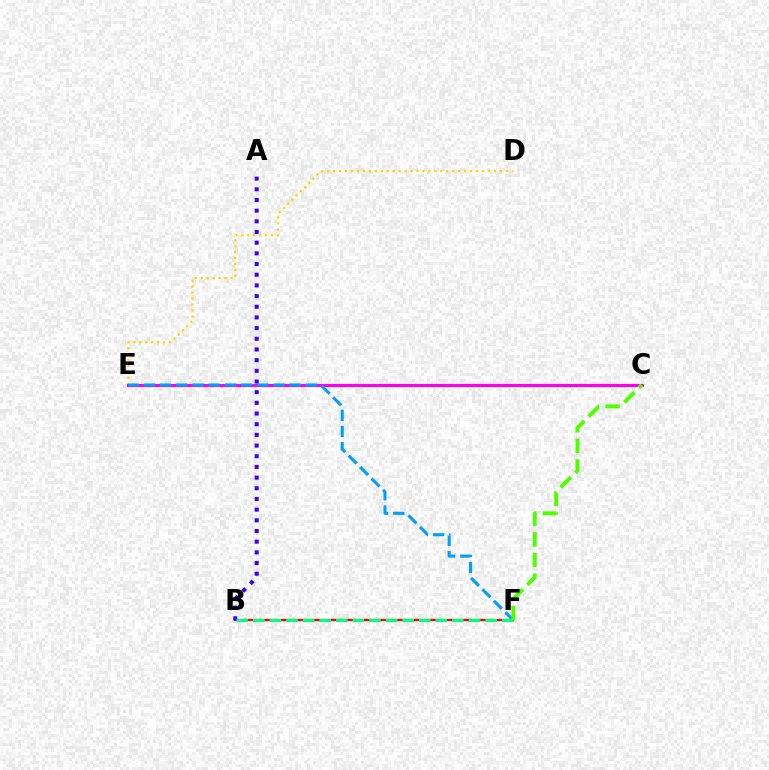{('D', 'E'): [{'color': '#ffd500', 'line_style': 'dotted', 'thickness': 1.62}], ('C', 'E'): [{'color': '#ff00ed', 'line_style': 'solid', 'thickness': 2.24}], ('E', 'F'): [{'color': '#009eff', 'line_style': 'dashed', 'thickness': 2.2}], ('B', 'F'): [{'color': '#ff0000', 'line_style': 'solid', 'thickness': 1.65}, {'color': '#00ff86', 'line_style': 'dashed', 'thickness': 2.25}], ('A', 'B'): [{'color': '#3700ff', 'line_style': 'dotted', 'thickness': 2.9}], ('C', 'F'): [{'color': '#4fff00', 'line_style': 'dashed', 'thickness': 2.8}]}